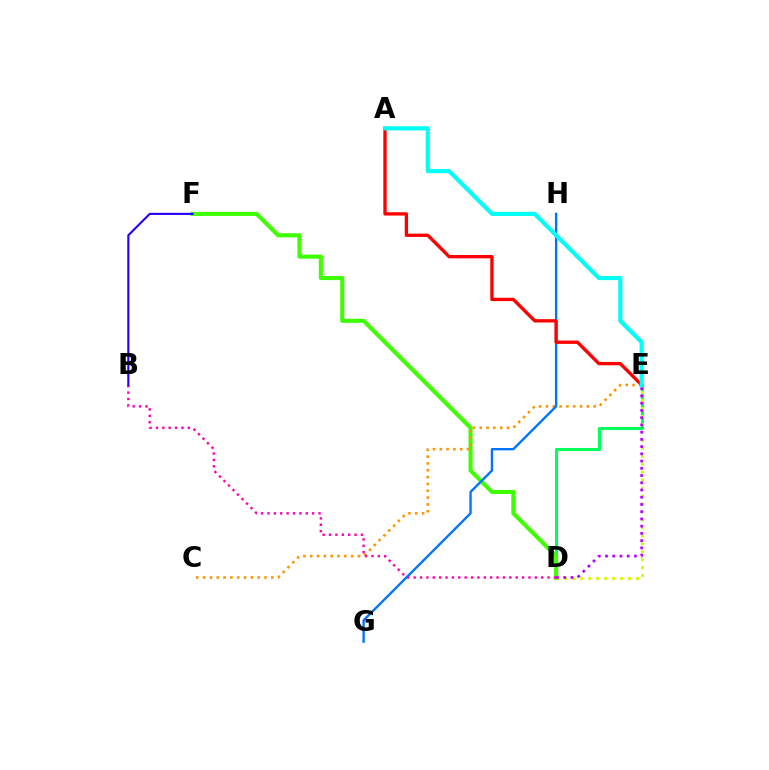{('D', 'E'): [{'color': '#00ff5c', 'line_style': 'solid', 'thickness': 2.21}, {'color': '#d1ff00', 'line_style': 'dotted', 'thickness': 2.16}, {'color': '#b900ff', 'line_style': 'dotted', 'thickness': 1.97}], ('D', 'F'): [{'color': '#3dff00', 'line_style': 'solid', 'thickness': 2.94}], ('C', 'E'): [{'color': '#ff9400', 'line_style': 'dotted', 'thickness': 1.85}], ('G', 'H'): [{'color': '#0074ff', 'line_style': 'solid', 'thickness': 1.7}], ('B', 'D'): [{'color': '#ff00ac', 'line_style': 'dotted', 'thickness': 1.73}], ('B', 'F'): [{'color': '#2500ff', 'line_style': 'solid', 'thickness': 1.53}], ('A', 'E'): [{'color': '#ff0000', 'line_style': 'solid', 'thickness': 2.4}, {'color': '#00fff6', 'line_style': 'solid', 'thickness': 2.99}]}